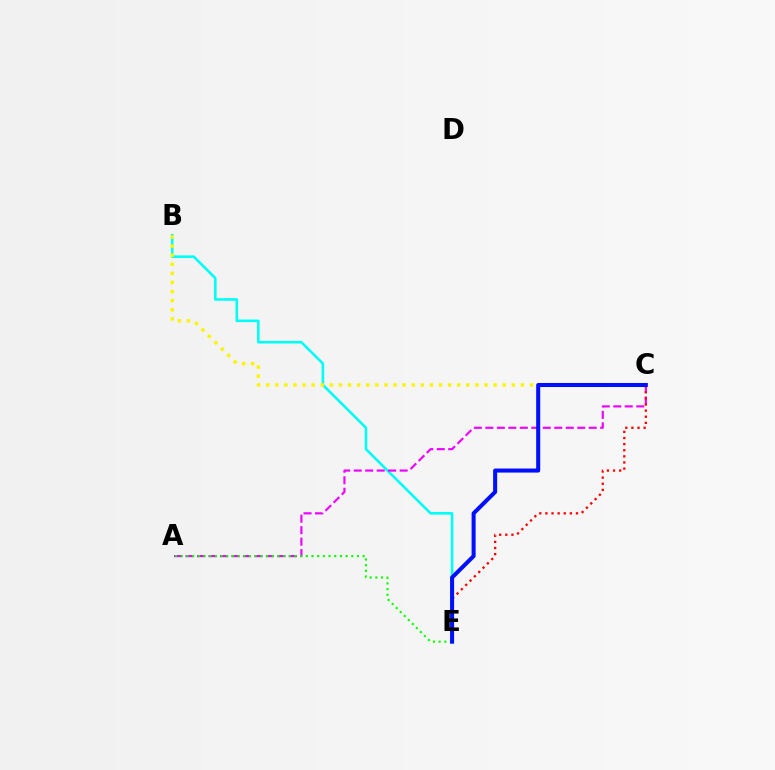{('B', 'E'): [{'color': '#00fff6', 'line_style': 'solid', 'thickness': 1.87}], ('B', 'C'): [{'color': '#fcf500', 'line_style': 'dotted', 'thickness': 2.47}], ('A', 'C'): [{'color': '#ee00ff', 'line_style': 'dashed', 'thickness': 1.56}], ('C', 'E'): [{'color': '#ff0000', 'line_style': 'dotted', 'thickness': 1.66}, {'color': '#0010ff', 'line_style': 'solid', 'thickness': 2.91}], ('A', 'E'): [{'color': '#08ff00', 'line_style': 'dotted', 'thickness': 1.54}]}